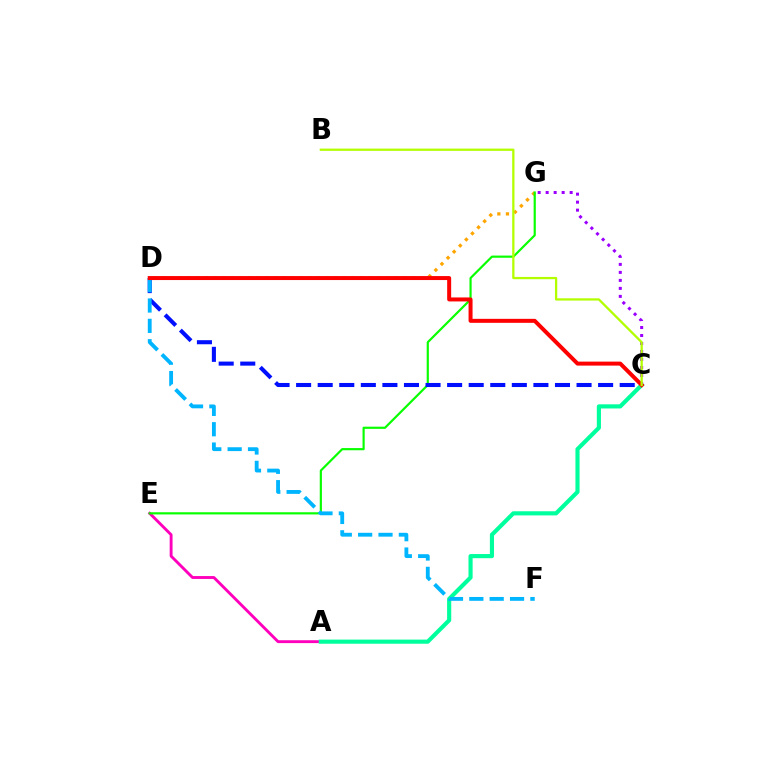{('A', 'E'): [{'color': '#ff00bd', 'line_style': 'solid', 'thickness': 2.07}], ('D', 'G'): [{'color': '#ffa500', 'line_style': 'dotted', 'thickness': 2.34}], ('E', 'G'): [{'color': '#08ff00', 'line_style': 'solid', 'thickness': 1.57}], ('C', 'G'): [{'color': '#9b00ff', 'line_style': 'dotted', 'thickness': 2.17}], ('C', 'D'): [{'color': '#0010ff', 'line_style': 'dashed', 'thickness': 2.93}, {'color': '#ff0000', 'line_style': 'solid', 'thickness': 2.87}], ('A', 'C'): [{'color': '#00ff9d', 'line_style': 'solid', 'thickness': 2.98}], ('D', 'F'): [{'color': '#00b5ff', 'line_style': 'dashed', 'thickness': 2.76}], ('B', 'C'): [{'color': '#b3ff00', 'line_style': 'solid', 'thickness': 1.63}]}